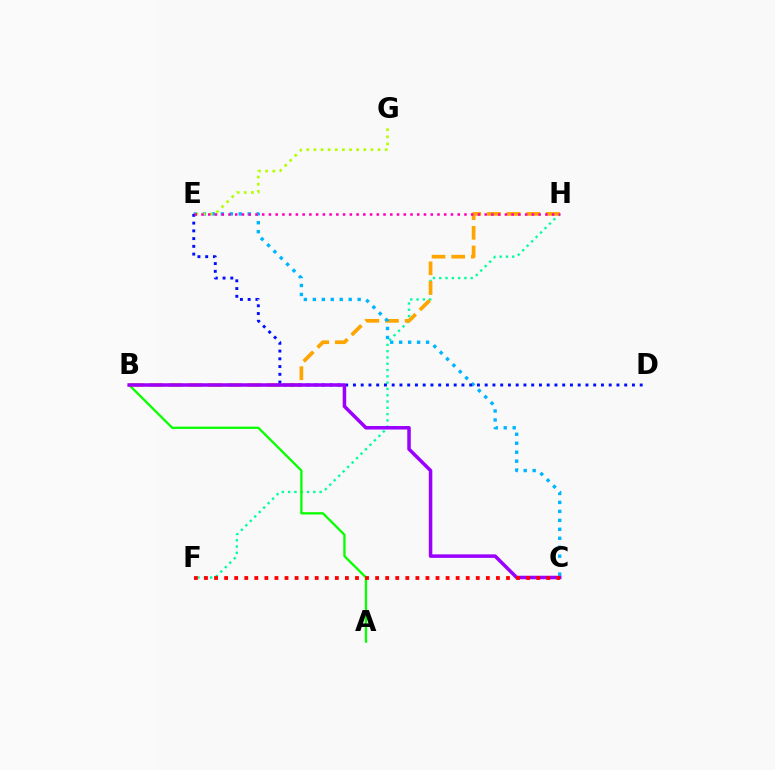{('F', 'H'): [{'color': '#00ff9d', 'line_style': 'dotted', 'thickness': 1.71}], ('A', 'B'): [{'color': '#08ff00', 'line_style': 'solid', 'thickness': 1.66}], ('B', 'H'): [{'color': '#ffa500', 'line_style': 'dashed', 'thickness': 2.67}], ('C', 'E'): [{'color': '#00b5ff', 'line_style': 'dotted', 'thickness': 2.44}], ('D', 'E'): [{'color': '#0010ff', 'line_style': 'dotted', 'thickness': 2.11}], ('B', 'C'): [{'color': '#9b00ff', 'line_style': 'solid', 'thickness': 2.53}], ('E', 'G'): [{'color': '#b3ff00', 'line_style': 'dotted', 'thickness': 1.94}], ('E', 'H'): [{'color': '#ff00bd', 'line_style': 'dotted', 'thickness': 1.83}], ('C', 'F'): [{'color': '#ff0000', 'line_style': 'dotted', 'thickness': 2.74}]}